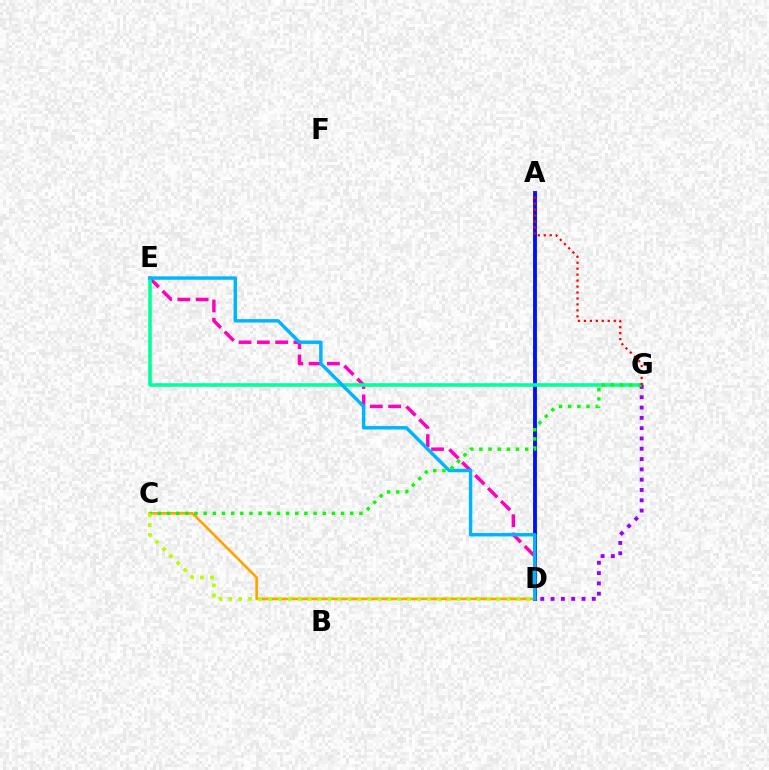{('A', 'D'): [{'color': '#0010ff', 'line_style': 'solid', 'thickness': 2.78}], ('C', 'D'): [{'color': '#ffa500', 'line_style': 'solid', 'thickness': 1.93}, {'color': '#b3ff00', 'line_style': 'dotted', 'thickness': 2.7}], ('D', 'E'): [{'color': '#ff00bd', 'line_style': 'dashed', 'thickness': 2.48}, {'color': '#00b5ff', 'line_style': 'solid', 'thickness': 2.47}], ('E', 'G'): [{'color': '#00ff9d', 'line_style': 'solid', 'thickness': 2.56}], ('D', 'G'): [{'color': '#9b00ff', 'line_style': 'dotted', 'thickness': 2.8}], ('C', 'G'): [{'color': '#08ff00', 'line_style': 'dotted', 'thickness': 2.49}], ('A', 'G'): [{'color': '#ff0000', 'line_style': 'dotted', 'thickness': 1.62}]}